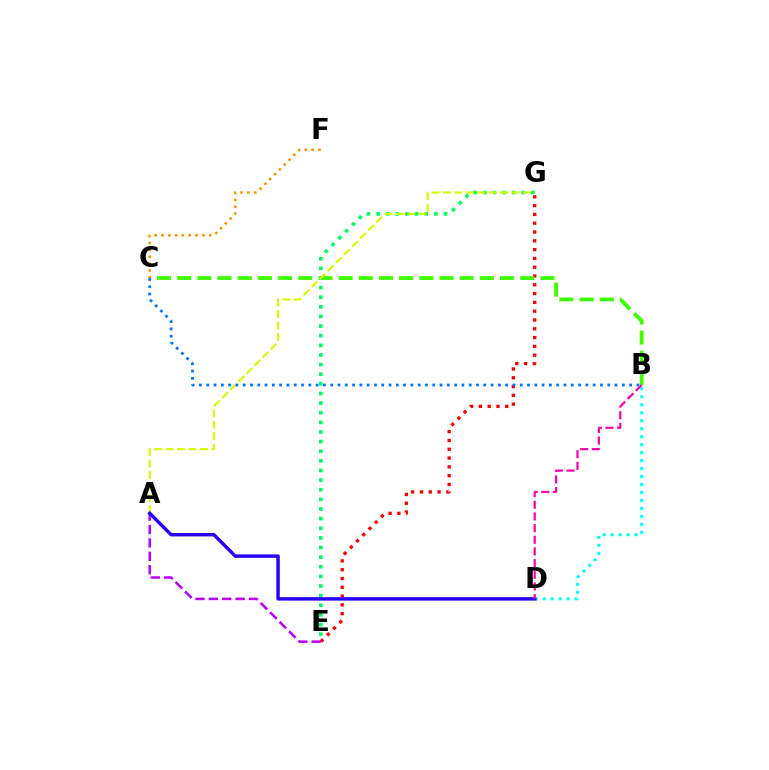{('E', 'G'): [{'color': '#ff0000', 'line_style': 'dotted', 'thickness': 2.39}, {'color': '#00ff5c', 'line_style': 'dotted', 'thickness': 2.62}], ('B', 'C'): [{'color': '#3dff00', 'line_style': 'dashed', 'thickness': 2.74}, {'color': '#0074ff', 'line_style': 'dotted', 'thickness': 1.98}], ('A', 'G'): [{'color': '#d1ff00', 'line_style': 'dashed', 'thickness': 1.55}], ('C', 'F'): [{'color': '#ff9400', 'line_style': 'dotted', 'thickness': 1.86}], ('A', 'E'): [{'color': '#b900ff', 'line_style': 'dashed', 'thickness': 1.82}], ('B', 'D'): [{'color': '#00fff6', 'line_style': 'dotted', 'thickness': 2.17}, {'color': '#ff00ac', 'line_style': 'dashed', 'thickness': 1.59}], ('A', 'D'): [{'color': '#2500ff', 'line_style': 'solid', 'thickness': 2.46}]}